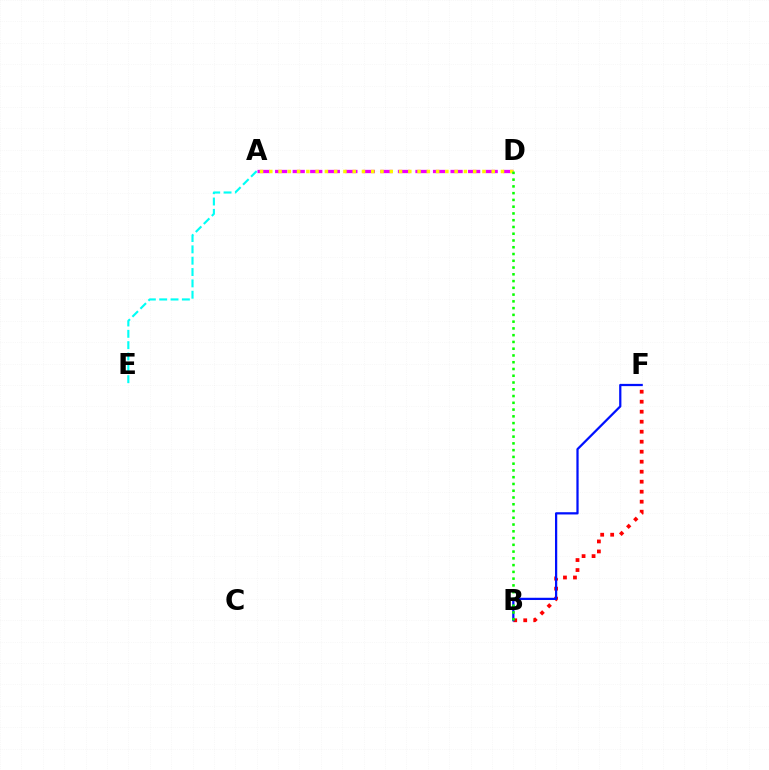{('A', 'D'): [{'color': '#ee00ff', 'line_style': 'dashed', 'thickness': 2.38}, {'color': '#fcf500', 'line_style': 'dotted', 'thickness': 2.52}], ('B', 'F'): [{'color': '#ff0000', 'line_style': 'dotted', 'thickness': 2.72}, {'color': '#0010ff', 'line_style': 'solid', 'thickness': 1.62}], ('B', 'D'): [{'color': '#08ff00', 'line_style': 'dotted', 'thickness': 1.84}], ('A', 'E'): [{'color': '#00fff6', 'line_style': 'dashed', 'thickness': 1.54}]}